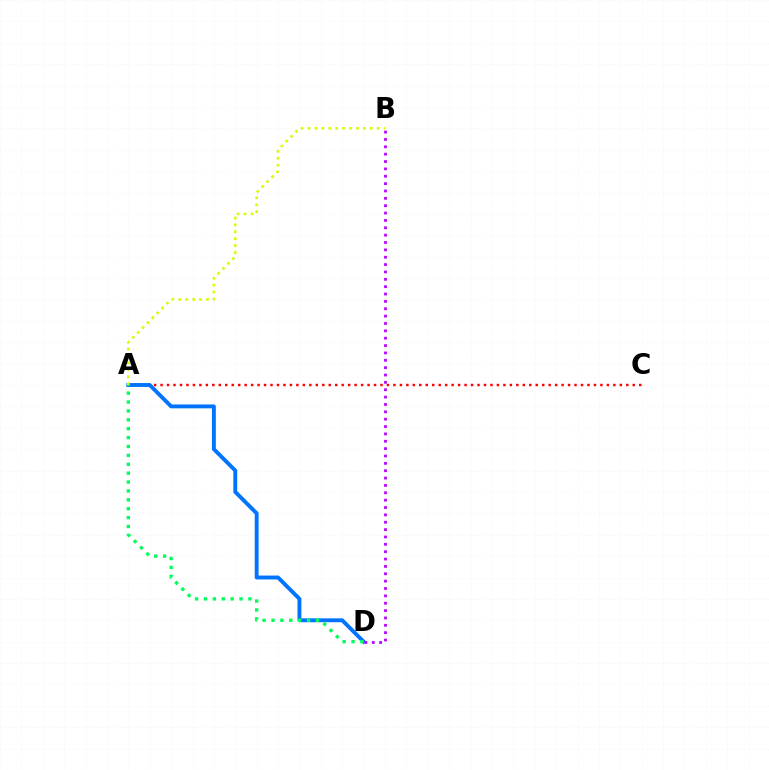{('A', 'C'): [{'color': '#ff0000', 'line_style': 'dotted', 'thickness': 1.76}], ('A', 'D'): [{'color': '#0074ff', 'line_style': 'solid', 'thickness': 2.8}, {'color': '#00ff5c', 'line_style': 'dotted', 'thickness': 2.42}], ('B', 'D'): [{'color': '#b900ff', 'line_style': 'dotted', 'thickness': 2.0}], ('A', 'B'): [{'color': '#d1ff00', 'line_style': 'dotted', 'thickness': 1.88}]}